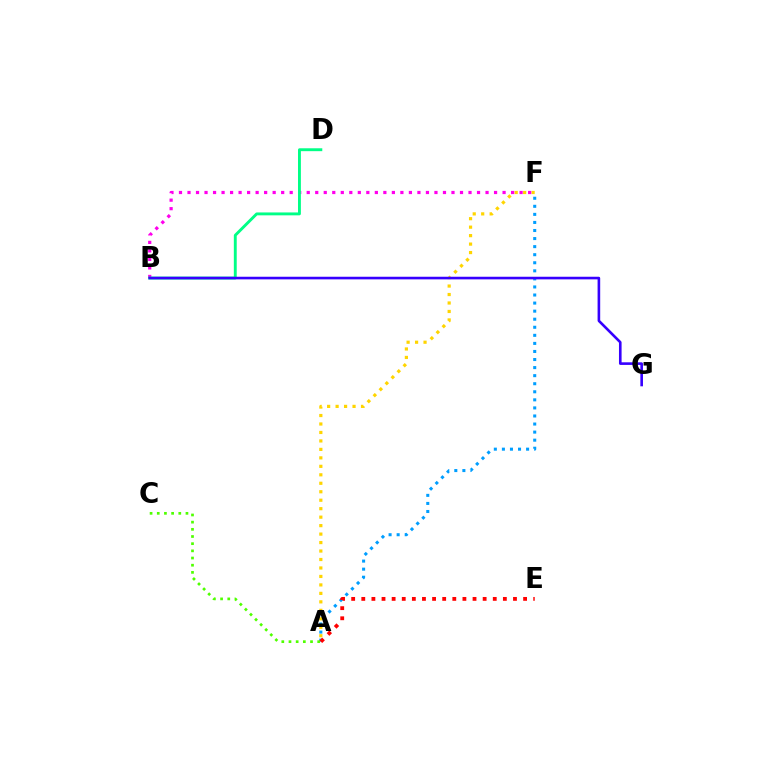{('A', 'F'): [{'color': '#ffd500', 'line_style': 'dotted', 'thickness': 2.3}, {'color': '#009eff', 'line_style': 'dotted', 'thickness': 2.19}], ('B', 'F'): [{'color': '#ff00ed', 'line_style': 'dotted', 'thickness': 2.31}], ('B', 'D'): [{'color': '#00ff86', 'line_style': 'solid', 'thickness': 2.08}], ('B', 'G'): [{'color': '#3700ff', 'line_style': 'solid', 'thickness': 1.88}], ('A', 'C'): [{'color': '#4fff00', 'line_style': 'dotted', 'thickness': 1.95}], ('A', 'E'): [{'color': '#ff0000', 'line_style': 'dotted', 'thickness': 2.75}]}